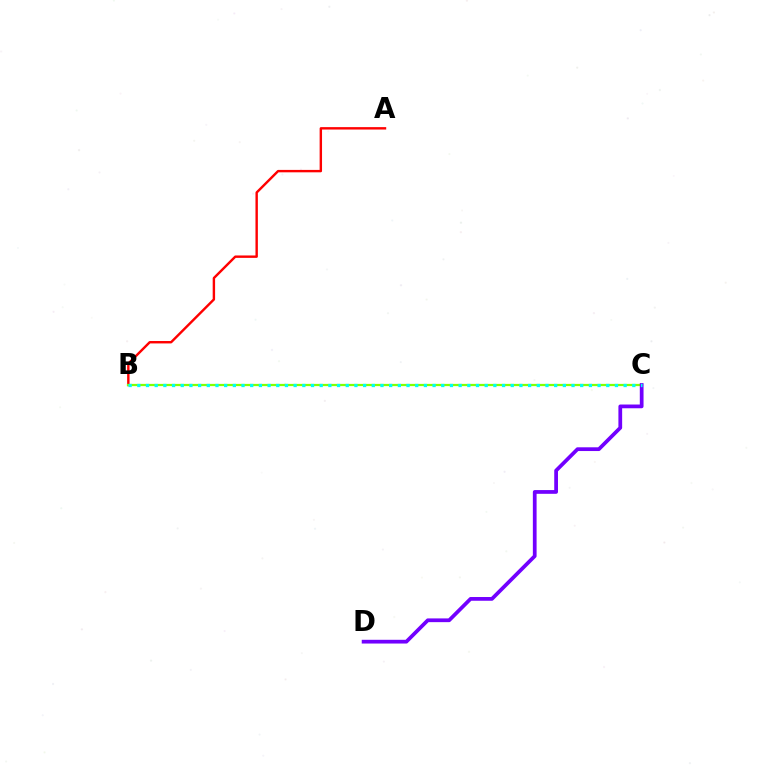{('A', 'B'): [{'color': '#ff0000', 'line_style': 'solid', 'thickness': 1.74}], ('B', 'C'): [{'color': '#84ff00', 'line_style': 'solid', 'thickness': 1.61}, {'color': '#00fff6', 'line_style': 'dotted', 'thickness': 2.36}], ('C', 'D'): [{'color': '#7200ff', 'line_style': 'solid', 'thickness': 2.69}]}